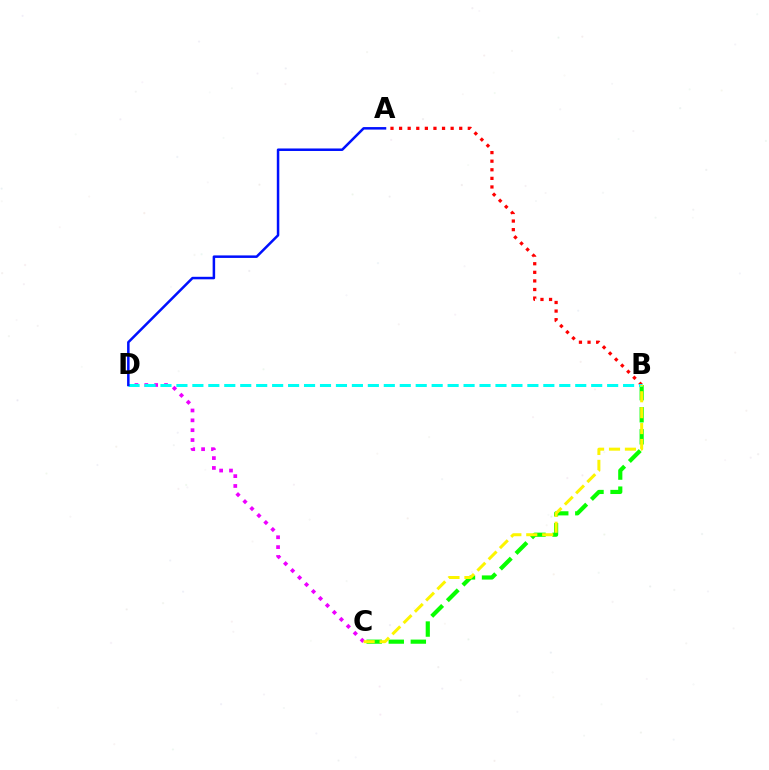{('B', 'C'): [{'color': '#08ff00', 'line_style': 'dashed', 'thickness': 3.0}, {'color': '#fcf500', 'line_style': 'dashed', 'thickness': 2.16}], ('A', 'B'): [{'color': '#ff0000', 'line_style': 'dotted', 'thickness': 2.33}], ('C', 'D'): [{'color': '#ee00ff', 'line_style': 'dotted', 'thickness': 2.68}], ('B', 'D'): [{'color': '#00fff6', 'line_style': 'dashed', 'thickness': 2.17}], ('A', 'D'): [{'color': '#0010ff', 'line_style': 'solid', 'thickness': 1.81}]}